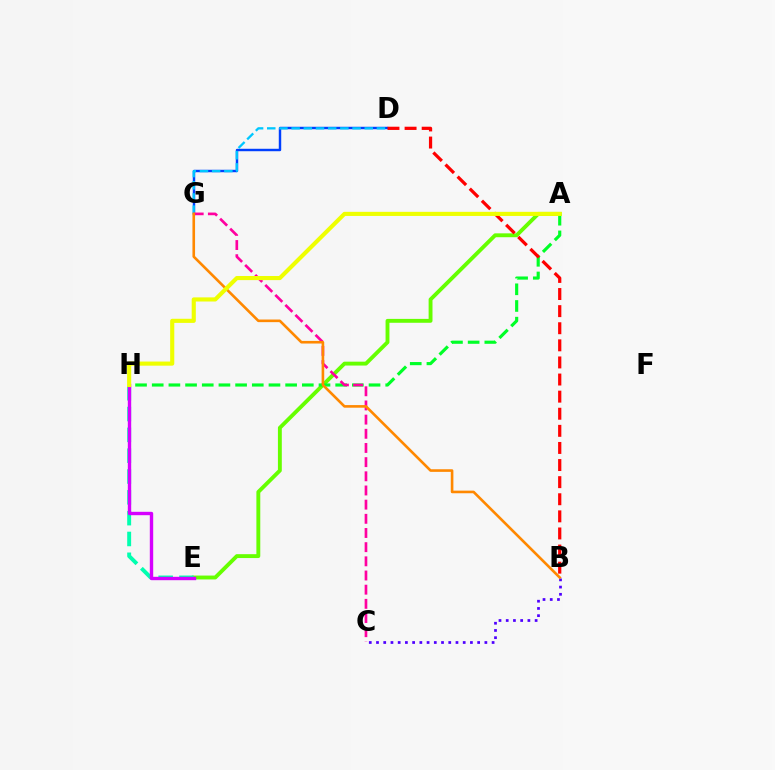{('D', 'G'): [{'color': '#003fff', 'line_style': 'solid', 'thickness': 1.76}, {'color': '#00c7ff', 'line_style': 'dashed', 'thickness': 1.66}], ('A', 'E'): [{'color': '#66ff00', 'line_style': 'solid', 'thickness': 2.79}], ('B', 'C'): [{'color': '#4f00ff', 'line_style': 'dotted', 'thickness': 1.96}], ('E', 'H'): [{'color': '#00ffaf', 'line_style': 'dashed', 'thickness': 2.83}, {'color': '#d600ff', 'line_style': 'solid', 'thickness': 2.44}], ('A', 'H'): [{'color': '#00ff27', 'line_style': 'dashed', 'thickness': 2.27}, {'color': '#eeff00', 'line_style': 'solid', 'thickness': 2.97}], ('B', 'D'): [{'color': '#ff0000', 'line_style': 'dashed', 'thickness': 2.32}], ('C', 'G'): [{'color': '#ff00a0', 'line_style': 'dashed', 'thickness': 1.93}], ('B', 'G'): [{'color': '#ff8800', 'line_style': 'solid', 'thickness': 1.88}]}